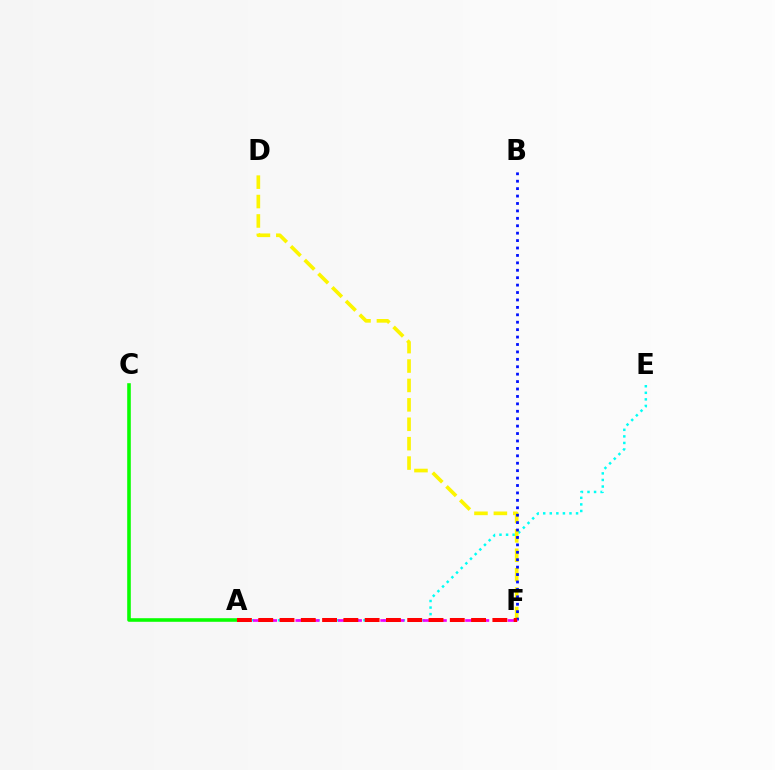{('A', 'C'): [{'color': '#08ff00', 'line_style': 'solid', 'thickness': 2.58}], ('A', 'E'): [{'color': '#00fff6', 'line_style': 'dotted', 'thickness': 1.78}], ('D', 'F'): [{'color': '#fcf500', 'line_style': 'dashed', 'thickness': 2.64}], ('B', 'F'): [{'color': '#0010ff', 'line_style': 'dotted', 'thickness': 2.02}], ('A', 'F'): [{'color': '#ee00ff', 'line_style': 'dashed', 'thickness': 1.92}, {'color': '#ff0000', 'line_style': 'dashed', 'thickness': 2.89}]}